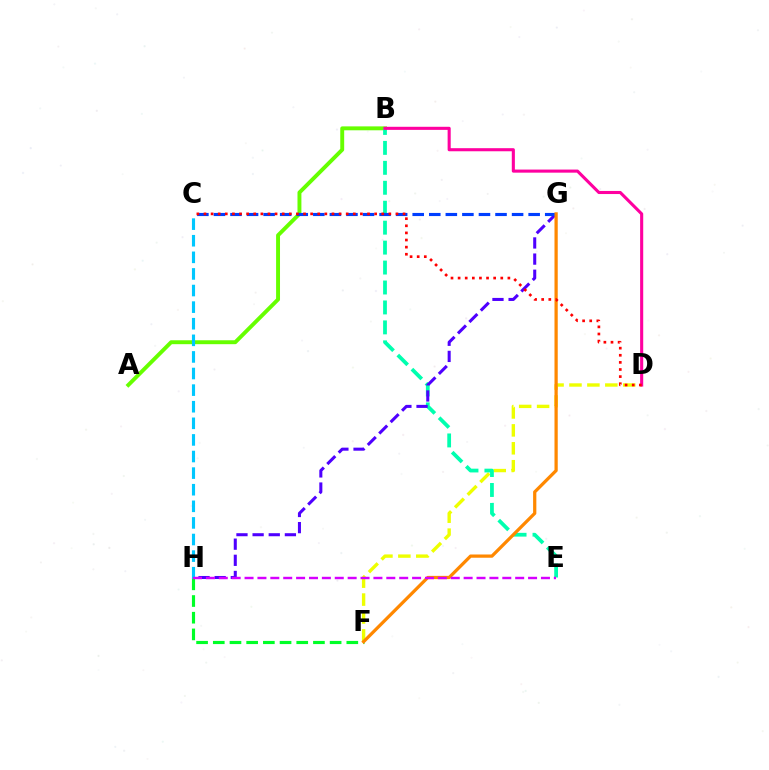{('A', 'B'): [{'color': '#66ff00', 'line_style': 'solid', 'thickness': 2.82}], ('D', 'F'): [{'color': '#eeff00', 'line_style': 'dashed', 'thickness': 2.43}], ('F', 'H'): [{'color': '#00ff27', 'line_style': 'dashed', 'thickness': 2.27}], ('B', 'E'): [{'color': '#00ffaf', 'line_style': 'dashed', 'thickness': 2.71}], ('G', 'H'): [{'color': '#4f00ff', 'line_style': 'dashed', 'thickness': 2.19}], ('C', 'G'): [{'color': '#003fff', 'line_style': 'dashed', 'thickness': 2.25}], ('B', 'D'): [{'color': '#ff00a0', 'line_style': 'solid', 'thickness': 2.22}], ('F', 'G'): [{'color': '#ff8800', 'line_style': 'solid', 'thickness': 2.33}], ('C', 'H'): [{'color': '#00c7ff', 'line_style': 'dashed', 'thickness': 2.25}], ('E', 'H'): [{'color': '#d600ff', 'line_style': 'dashed', 'thickness': 1.75}], ('C', 'D'): [{'color': '#ff0000', 'line_style': 'dotted', 'thickness': 1.93}]}